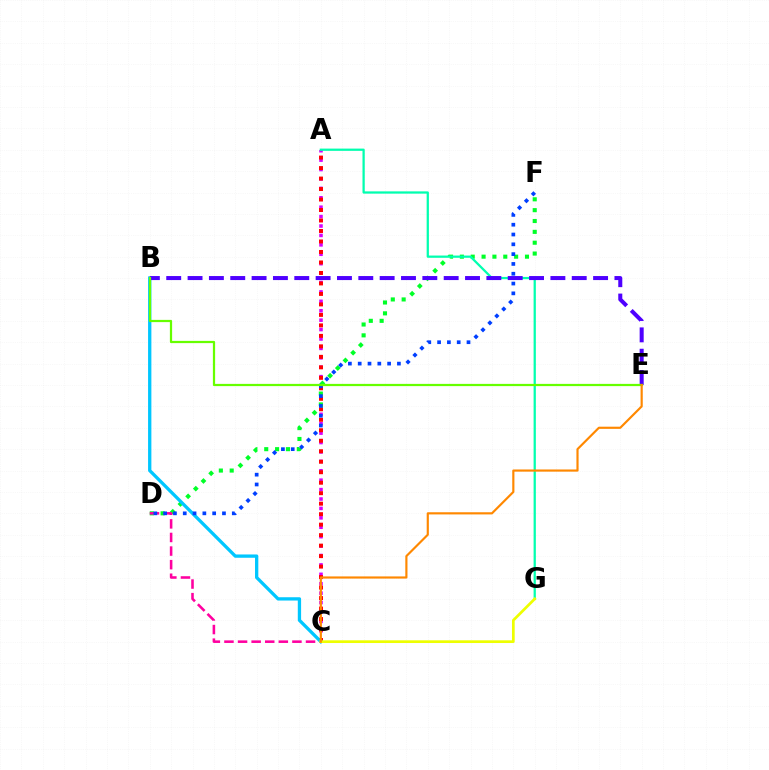{('A', 'C'): [{'color': '#d600ff', 'line_style': 'dotted', 'thickness': 2.56}, {'color': '#ff0000', 'line_style': 'dotted', 'thickness': 2.85}], ('D', 'F'): [{'color': '#00ff27', 'line_style': 'dotted', 'thickness': 2.95}, {'color': '#003fff', 'line_style': 'dotted', 'thickness': 2.66}], ('C', 'D'): [{'color': '#ff00a0', 'line_style': 'dashed', 'thickness': 1.85}], ('B', 'C'): [{'color': '#00c7ff', 'line_style': 'solid', 'thickness': 2.38}], ('A', 'G'): [{'color': '#00ffaf', 'line_style': 'solid', 'thickness': 1.62}], ('B', 'E'): [{'color': '#4f00ff', 'line_style': 'dashed', 'thickness': 2.9}, {'color': '#66ff00', 'line_style': 'solid', 'thickness': 1.61}], ('C', 'G'): [{'color': '#eeff00', 'line_style': 'solid', 'thickness': 1.96}], ('C', 'E'): [{'color': '#ff8800', 'line_style': 'solid', 'thickness': 1.56}]}